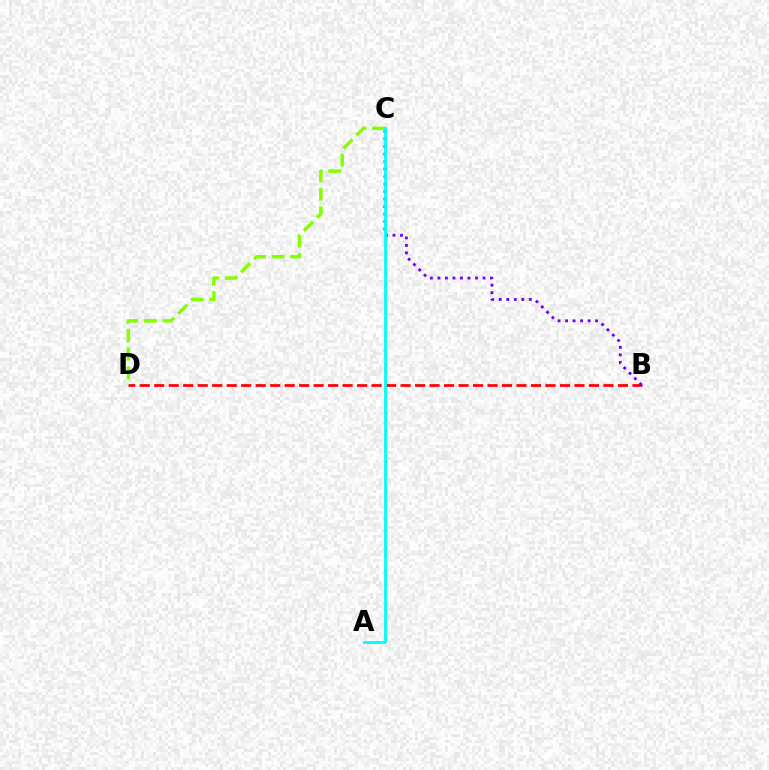{('B', 'D'): [{'color': '#ff0000', 'line_style': 'dashed', 'thickness': 1.97}], ('B', 'C'): [{'color': '#7200ff', 'line_style': 'dotted', 'thickness': 2.04}], ('C', 'D'): [{'color': '#84ff00', 'line_style': 'dashed', 'thickness': 2.52}], ('A', 'C'): [{'color': '#00fff6', 'line_style': 'solid', 'thickness': 2.03}]}